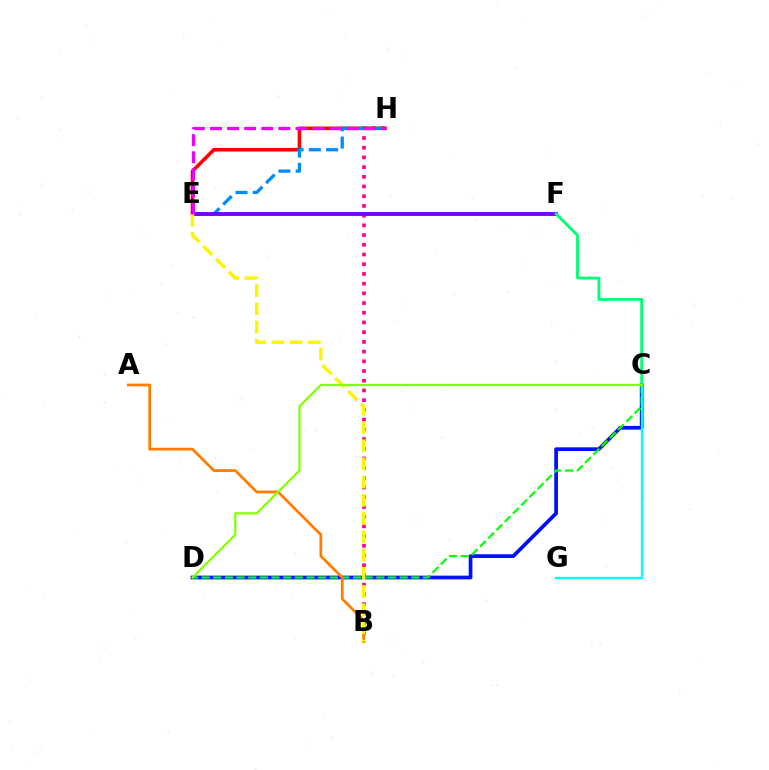{('B', 'H'): [{'color': '#ff0094', 'line_style': 'dotted', 'thickness': 2.64}], ('C', 'D'): [{'color': '#0010ff', 'line_style': 'solid', 'thickness': 2.68}, {'color': '#08ff00', 'line_style': 'dashed', 'thickness': 1.58}, {'color': '#84ff00', 'line_style': 'solid', 'thickness': 1.6}], ('E', 'H'): [{'color': '#ff0000', 'line_style': 'solid', 'thickness': 2.58}, {'color': '#008cff', 'line_style': 'dashed', 'thickness': 2.35}, {'color': '#ee00ff', 'line_style': 'dashed', 'thickness': 2.32}], ('C', 'G'): [{'color': '#00fff6', 'line_style': 'solid', 'thickness': 1.68}], ('E', 'F'): [{'color': '#7200ff', 'line_style': 'solid', 'thickness': 2.79}], ('C', 'F'): [{'color': '#00ff74', 'line_style': 'solid', 'thickness': 2.04}], ('A', 'B'): [{'color': '#ff7c00', 'line_style': 'solid', 'thickness': 1.97}], ('B', 'E'): [{'color': '#fcf500', 'line_style': 'dashed', 'thickness': 2.48}]}